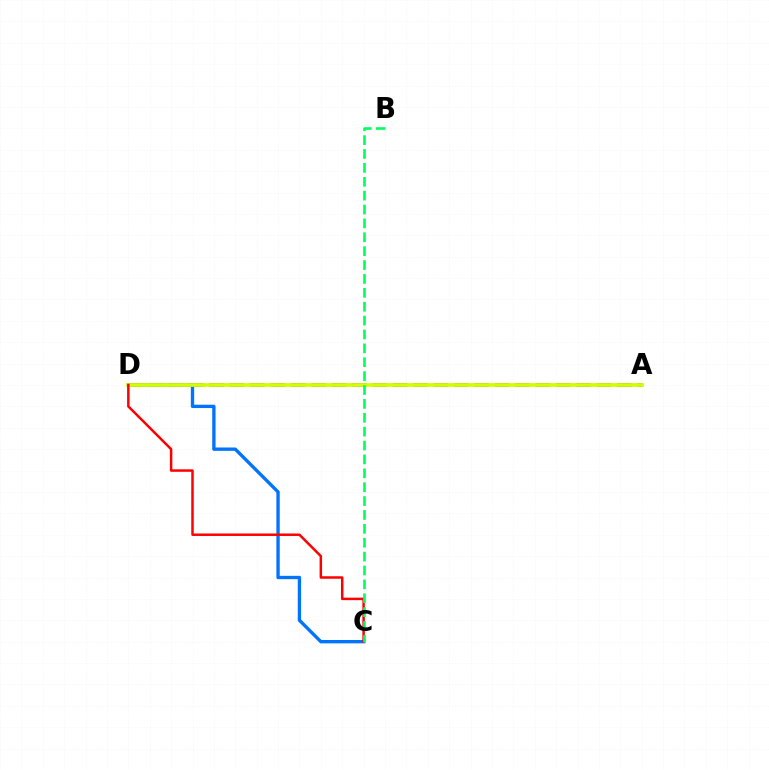{('A', 'D'): [{'color': '#b900ff', 'line_style': 'dashed', 'thickness': 2.77}, {'color': '#d1ff00', 'line_style': 'solid', 'thickness': 2.72}], ('C', 'D'): [{'color': '#0074ff', 'line_style': 'solid', 'thickness': 2.41}, {'color': '#ff0000', 'line_style': 'solid', 'thickness': 1.79}], ('B', 'C'): [{'color': '#00ff5c', 'line_style': 'dashed', 'thickness': 1.89}]}